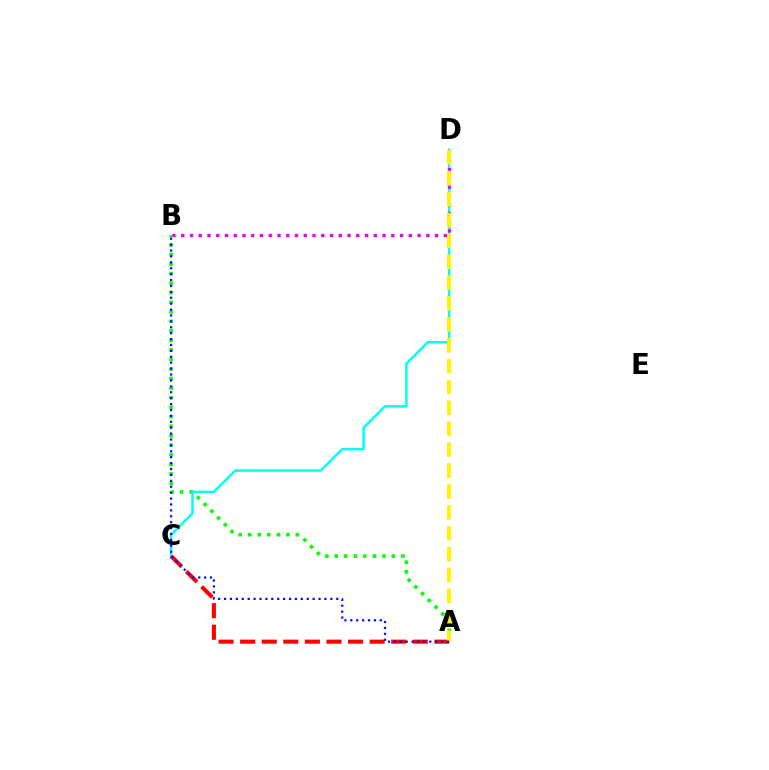{('A', 'B'): [{'color': '#08ff00', 'line_style': 'dotted', 'thickness': 2.59}, {'color': '#0010ff', 'line_style': 'dotted', 'thickness': 1.6}], ('C', 'D'): [{'color': '#00fff6', 'line_style': 'solid', 'thickness': 1.79}], ('A', 'C'): [{'color': '#ff0000', 'line_style': 'dashed', 'thickness': 2.93}], ('B', 'D'): [{'color': '#ee00ff', 'line_style': 'dotted', 'thickness': 2.38}], ('A', 'D'): [{'color': '#fcf500', 'line_style': 'dashed', 'thickness': 2.84}]}